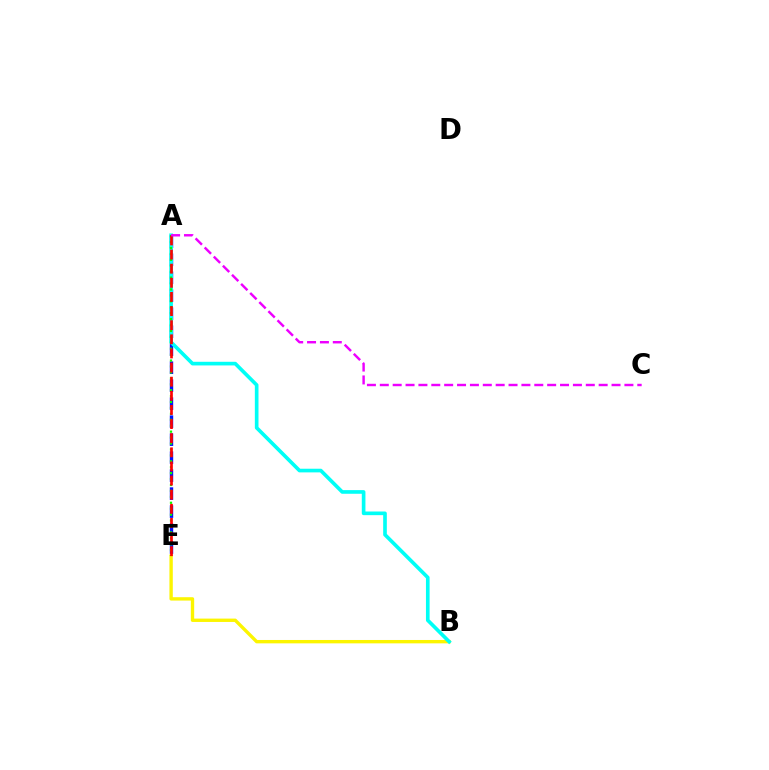{('B', 'E'): [{'color': '#fcf500', 'line_style': 'solid', 'thickness': 2.42}], ('A', 'E'): [{'color': '#0010ff', 'line_style': 'dashed', 'thickness': 2.44}, {'color': '#08ff00', 'line_style': 'dotted', 'thickness': 1.61}, {'color': '#ff0000', 'line_style': 'dashed', 'thickness': 1.92}], ('A', 'B'): [{'color': '#00fff6', 'line_style': 'solid', 'thickness': 2.63}], ('A', 'C'): [{'color': '#ee00ff', 'line_style': 'dashed', 'thickness': 1.75}]}